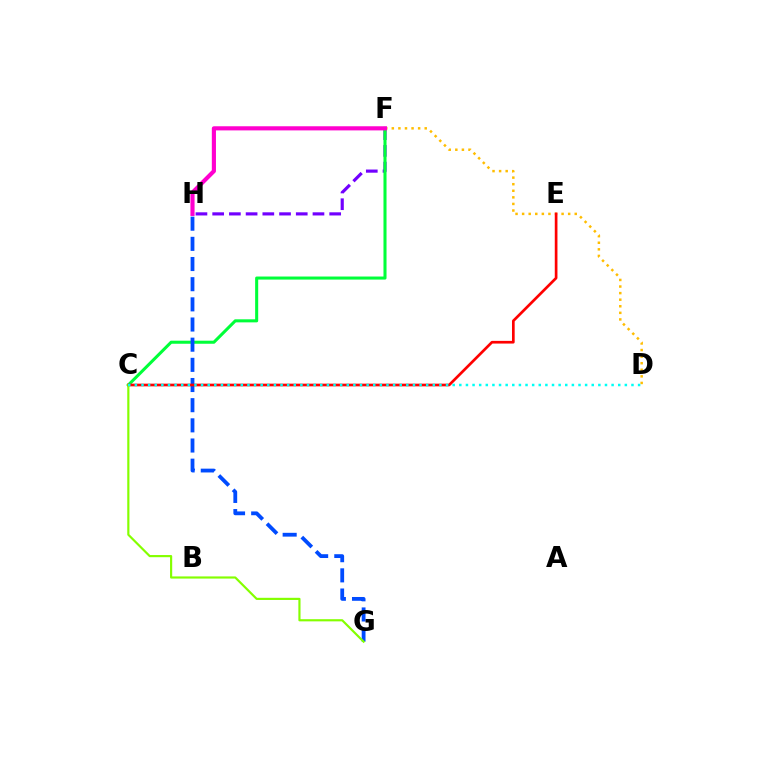{('F', 'H'): [{'color': '#7200ff', 'line_style': 'dashed', 'thickness': 2.27}, {'color': '#ff00cf', 'line_style': 'solid', 'thickness': 2.98}], ('D', 'F'): [{'color': '#ffbd00', 'line_style': 'dotted', 'thickness': 1.79}], ('C', 'F'): [{'color': '#00ff39', 'line_style': 'solid', 'thickness': 2.2}], ('G', 'H'): [{'color': '#004bff', 'line_style': 'dashed', 'thickness': 2.74}], ('C', 'E'): [{'color': '#ff0000', 'line_style': 'solid', 'thickness': 1.93}], ('C', 'G'): [{'color': '#84ff00', 'line_style': 'solid', 'thickness': 1.56}], ('C', 'D'): [{'color': '#00fff6', 'line_style': 'dotted', 'thickness': 1.8}]}